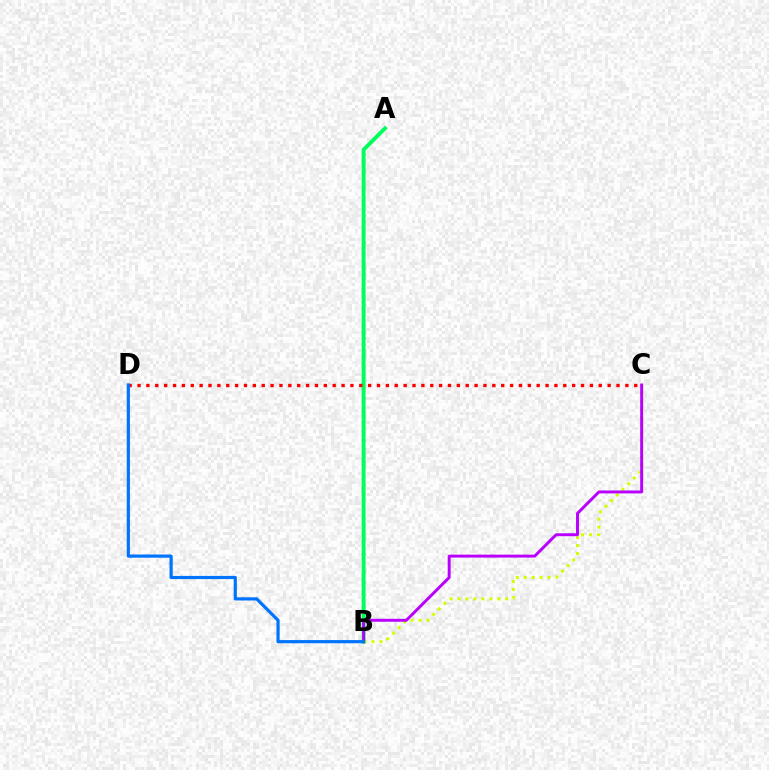{('A', 'B'): [{'color': '#00ff5c', 'line_style': 'solid', 'thickness': 2.83}], ('B', 'C'): [{'color': '#d1ff00', 'line_style': 'dotted', 'thickness': 2.16}, {'color': '#b900ff', 'line_style': 'solid', 'thickness': 2.12}], ('C', 'D'): [{'color': '#ff0000', 'line_style': 'dotted', 'thickness': 2.41}], ('B', 'D'): [{'color': '#0074ff', 'line_style': 'solid', 'thickness': 2.3}]}